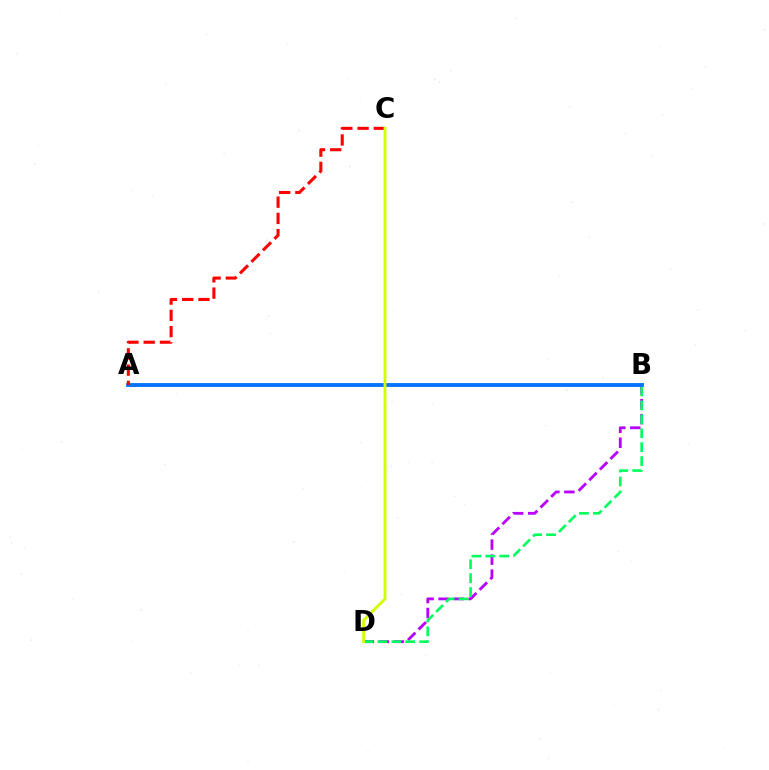{('B', 'D'): [{'color': '#b900ff', 'line_style': 'dashed', 'thickness': 2.04}, {'color': '#00ff5c', 'line_style': 'dashed', 'thickness': 1.89}], ('A', 'B'): [{'color': '#0074ff', 'line_style': 'solid', 'thickness': 2.77}], ('A', 'C'): [{'color': '#ff0000', 'line_style': 'dashed', 'thickness': 2.21}], ('C', 'D'): [{'color': '#d1ff00', 'line_style': 'solid', 'thickness': 2.06}]}